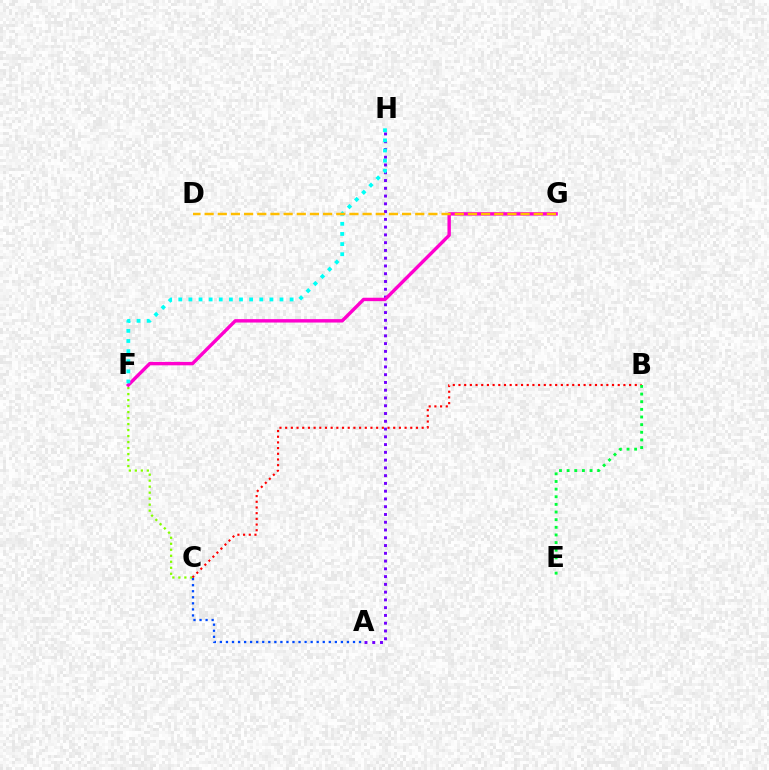{('C', 'F'): [{'color': '#84ff00', 'line_style': 'dotted', 'thickness': 1.63}], ('A', 'H'): [{'color': '#7200ff', 'line_style': 'dotted', 'thickness': 2.11}], ('B', 'C'): [{'color': '#ff0000', 'line_style': 'dotted', 'thickness': 1.55}], ('B', 'E'): [{'color': '#00ff39', 'line_style': 'dotted', 'thickness': 2.08}], ('F', 'G'): [{'color': '#ff00cf', 'line_style': 'solid', 'thickness': 2.45}], ('A', 'C'): [{'color': '#004bff', 'line_style': 'dotted', 'thickness': 1.64}], ('F', 'H'): [{'color': '#00fff6', 'line_style': 'dotted', 'thickness': 2.75}], ('D', 'G'): [{'color': '#ffbd00', 'line_style': 'dashed', 'thickness': 1.79}]}